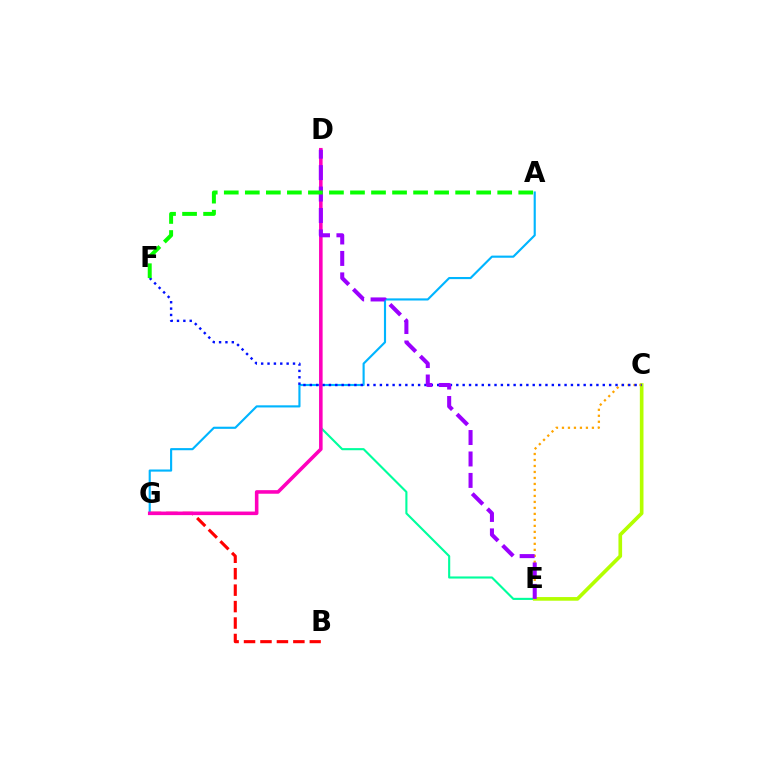{('D', 'E'): [{'color': '#00ff9d', 'line_style': 'solid', 'thickness': 1.52}, {'color': '#9b00ff', 'line_style': 'dashed', 'thickness': 2.91}], ('C', 'E'): [{'color': '#b3ff00', 'line_style': 'solid', 'thickness': 2.63}, {'color': '#ffa500', 'line_style': 'dotted', 'thickness': 1.63}], ('B', 'G'): [{'color': '#ff0000', 'line_style': 'dashed', 'thickness': 2.23}], ('A', 'G'): [{'color': '#00b5ff', 'line_style': 'solid', 'thickness': 1.54}], ('C', 'F'): [{'color': '#0010ff', 'line_style': 'dotted', 'thickness': 1.73}], ('D', 'G'): [{'color': '#ff00bd', 'line_style': 'solid', 'thickness': 2.57}], ('A', 'F'): [{'color': '#08ff00', 'line_style': 'dashed', 'thickness': 2.86}]}